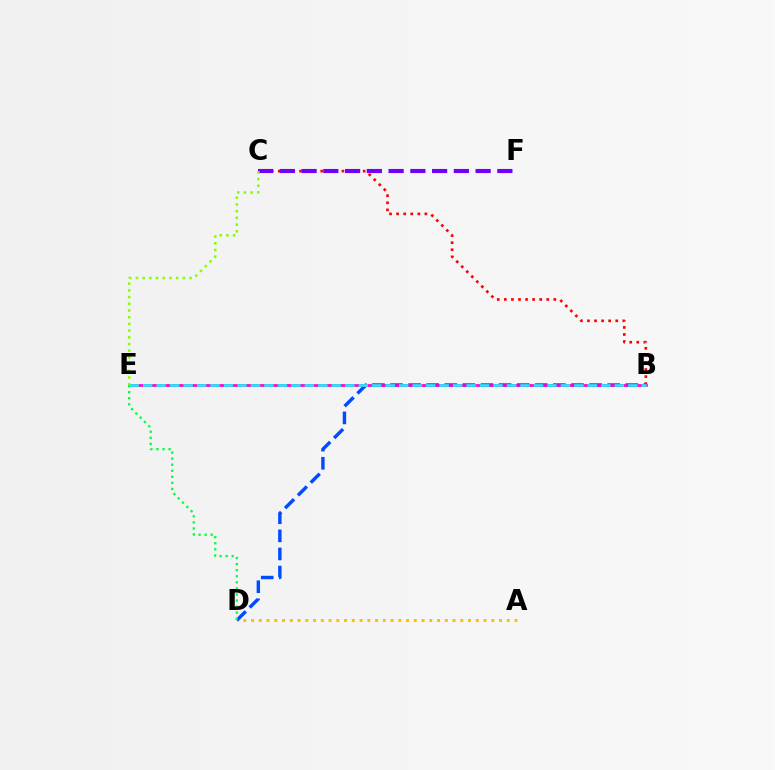{('A', 'D'): [{'color': '#ffbd00', 'line_style': 'dotted', 'thickness': 2.11}], ('B', 'C'): [{'color': '#ff0000', 'line_style': 'dotted', 'thickness': 1.92}], ('B', 'D'): [{'color': '#004bff', 'line_style': 'dashed', 'thickness': 2.46}], ('B', 'E'): [{'color': '#ff00cf', 'line_style': 'solid', 'thickness': 1.93}, {'color': '#00fff6', 'line_style': 'dashed', 'thickness': 1.83}], ('C', 'F'): [{'color': '#7200ff', 'line_style': 'dashed', 'thickness': 2.96}], ('D', 'E'): [{'color': '#00ff39', 'line_style': 'dotted', 'thickness': 1.65}], ('C', 'E'): [{'color': '#84ff00', 'line_style': 'dotted', 'thickness': 1.82}]}